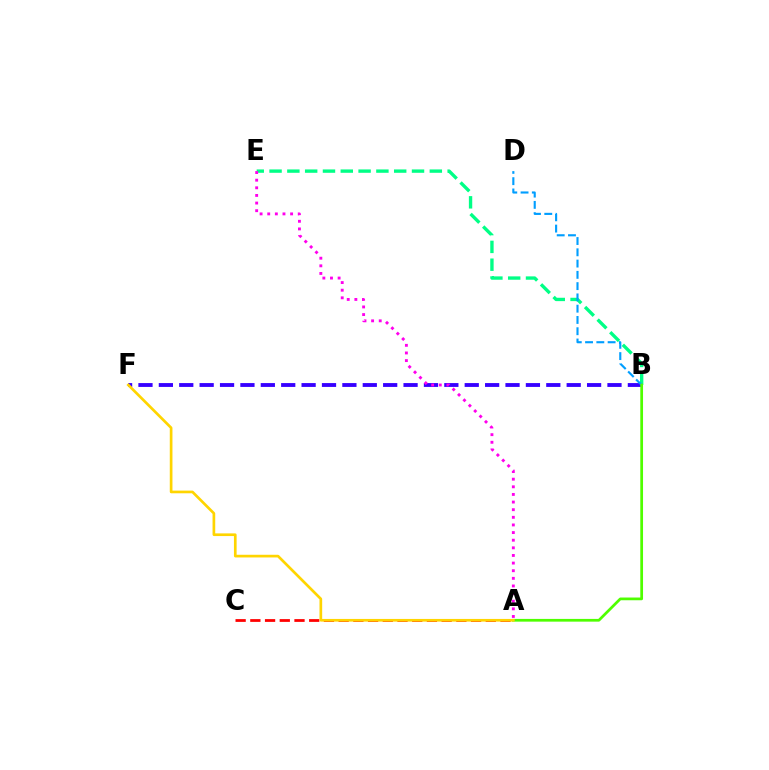{('B', 'F'): [{'color': '#3700ff', 'line_style': 'dashed', 'thickness': 2.77}], ('B', 'E'): [{'color': '#00ff86', 'line_style': 'dashed', 'thickness': 2.42}], ('B', 'D'): [{'color': '#009eff', 'line_style': 'dashed', 'thickness': 1.53}], ('A', 'C'): [{'color': '#ff0000', 'line_style': 'dashed', 'thickness': 2.0}], ('A', 'B'): [{'color': '#4fff00', 'line_style': 'solid', 'thickness': 1.97}], ('A', 'E'): [{'color': '#ff00ed', 'line_style': 'dotted', 'thickness': 2.07}], ('A', 'F'): [{'color': '#ffd500', 'line_style': 'solid', 'thickness': 1.93}]}